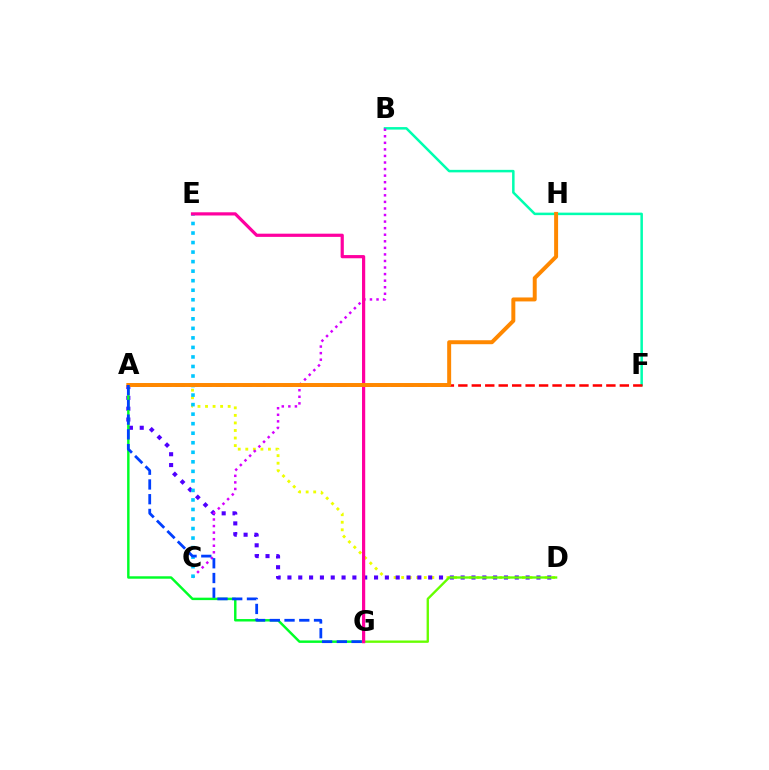{('B', 'F'): [{'color': '#00ffaf', 'line_style': 'solid', 'thickness': 1.81}], ('A', 'D'): [{'color': '#eeff00', 'line_style': 'dotted', 'thickness': 2.05}, {'color': '#4f00ff', 'line_style': 'dotted', 'thickness': 2.94}], ('A', 'F'): [{'color': '#ff0000', 'line_style': 'dashed', 'thickness': 1.83}], ('D', 'G'): [{'color': '#66ff00', 'line_style': 'solid', 'thickness': 1.69}], ('A', 'G'): [{'color': '#00ff27', 'line_style': 'solid', 'thickness': 1.76}, {'color': '#003fff', 'line_style': 'dashed', 'thickness': 2.0}], ('B', 'C'): [{'color': '#d600ff', 'line_style': 'dotted', 'thickness': 1.78}], ('C', 'E'): [{'color': '#00c7ff', 'line_style': 'dotted', 'thickness': 2.59}], ('E', 'G'): [{'color': '#ff00a0', 'line_style': 'solid', 'thickness': 2.3}], ('A', 'H'): [{'color': '#ff8800', 'line_style': 'solid', 'thickness': 2.85}]}